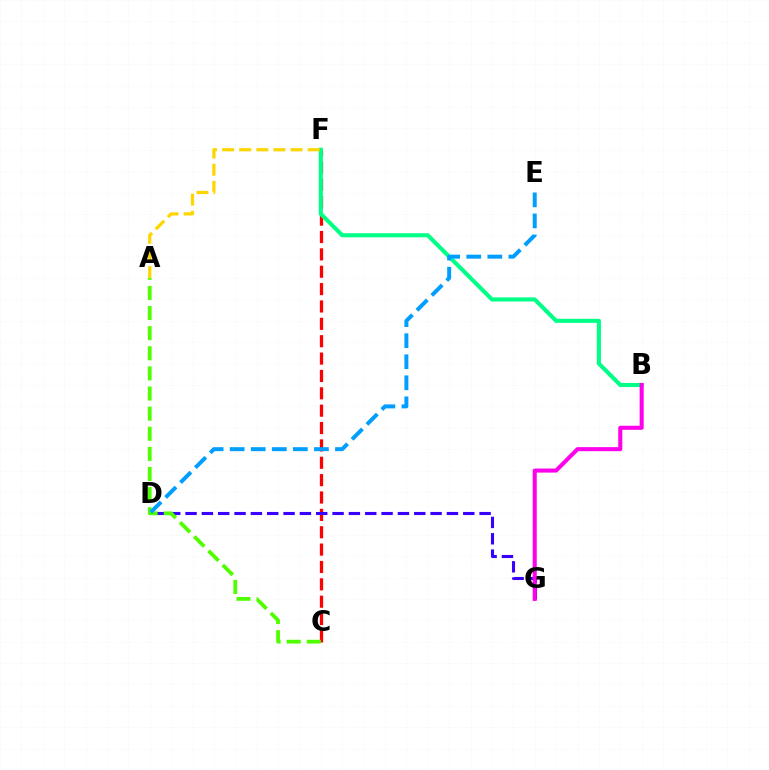{('C', 'F'): [{'color': '#ff0000', 'line_style': 'dashed', 'thickness': 2.36}], ('D', 'G'): [{'color': '#3700ff', 'line_style': 'dashed', 'thickness': 2.22}], ('B', 'F'): [{'color': '#00ff86', 'line_style': 'solid', 'thickness': 2.95}], ('A', 'F'): [{'color': '#ffd500', 'line_style': 'dashed', 'thickness': 2.32}], ('A', 'C'): [{'color': '#4fff00', 'line_style': 'dashed', 'thickness': 2.73}], ('D', 'E'): [{'color': '#009eff', 'line_style': 'dashed', 'thickness': 2.86}], ('B', 'G'): [{'color': '#ff00ed', 'line_style': 'solid', 'thickness': 2.92}]}